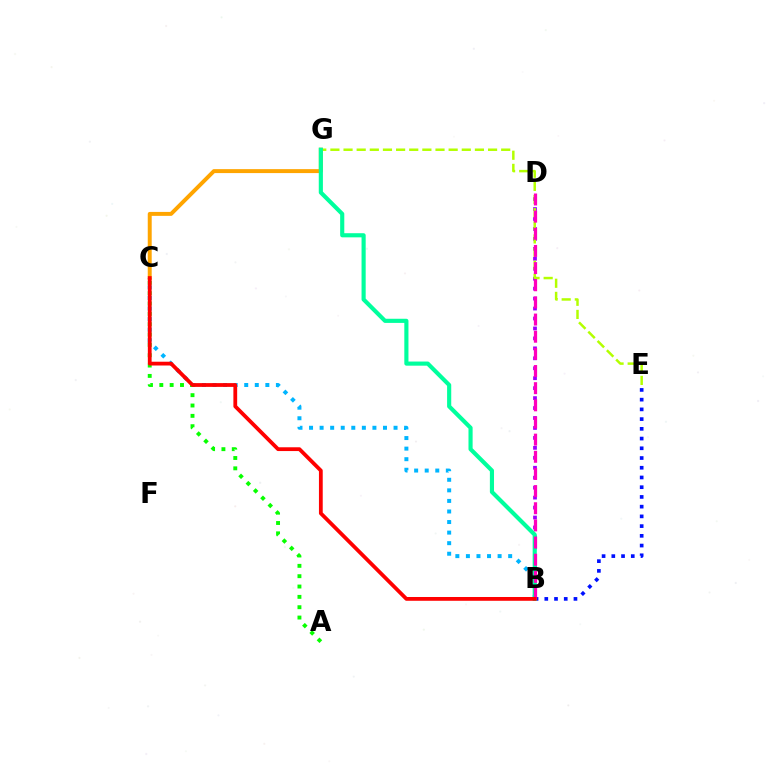{('B', 'D'): [{'color': '#9b00ff', 'line_style': 'dotted', 'thickness': 2.7}, {'color': '#ff00bd', 'line_style': 'dashed', 'thickness': 2.33}], ('B', 'C'): [{'color': '#00b5ff', 'line_style': 'dotted', 'thickness': 2.87}, {'color': '#ff0000', 'line_style': 'solid', 'thickness': 2.72}], ('B', 'E'): [{'color': '#0010ff', 'line_style': 'dotted', 'thickness': 2.64}], ('E', 'G'): [{'color': '#b3ff00', 'line_style': 'dashed', 'thickness': 1.78}], ('A', 'C'): [{'color': '#08ff00', 'line_style': 'dotted', 'thickness': 2.81}], ('C', 'G'): [{'color': '#ffa500', 'line_style': 'solid', 'thickness': 2.84}], ('B', 'G'): [{'color': '#00ff9d', 'line_style': 'solid', 'thickness': 2.98}]}